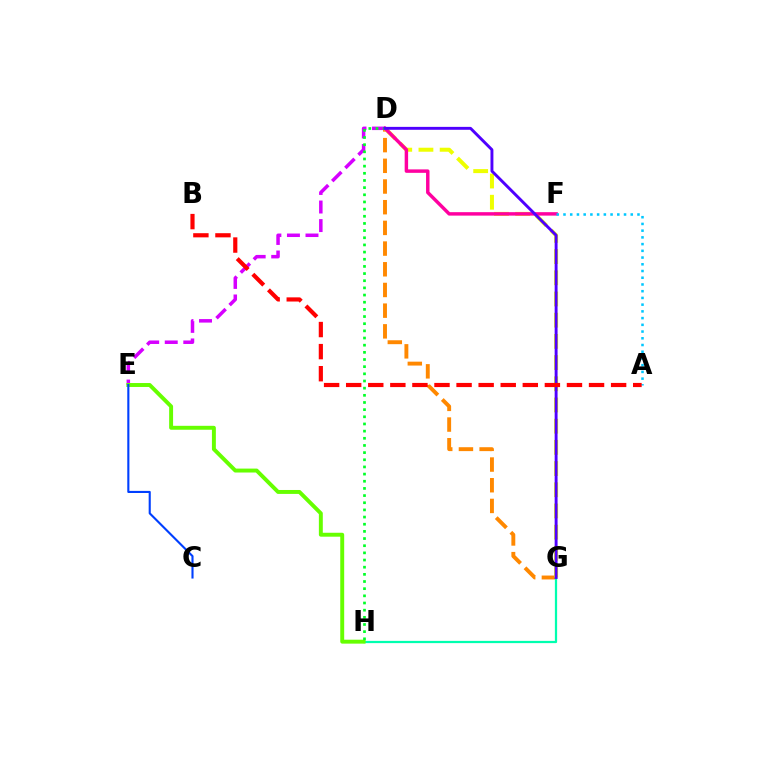{('D', 'G'): [{'color': '#ff8800', 'line_style': 'dashed', 'thickness': 2.81}, {'color': '#eeff00', 'line_style': 'dashed', 'thickness': 2.88}, {'color': '#4f00ff', 'line_style': 'solid', 'thickness': 2.1}], ('D', 'E'): [{'color': '#d600ff', 'line_style': 'dashed', 'thickness': 2.52}], ('G', 'H'): [{'color': '#00ffaf', 'line_style': 'solid', 'thickness': 1.61}], ('D', 'F'): [{'color': '#ff00a0', 'line_style': 'solid', 'thickness': 2.48}], ('A', 'F'): [{'color': '#00c7ff', 'line_style': 'dotted', 'thickness': 1.83}], ('E', 'H'): [{'color': '#66ff00', 'line_style': 'solid', 'thickness': 2.83}], ('D', 'H'): [{'color': '#00ff27', 'line_style': 'dotted', 'thickness': 1.95}], ('C', 'E'): [{'color': '#003fff', 'line_style': 'solid', 'thickness': 1.52}], ('A', 'B'): [{'color': '#ff0000', 'line_style': 'dashed', 'thickness': 3.0}]}